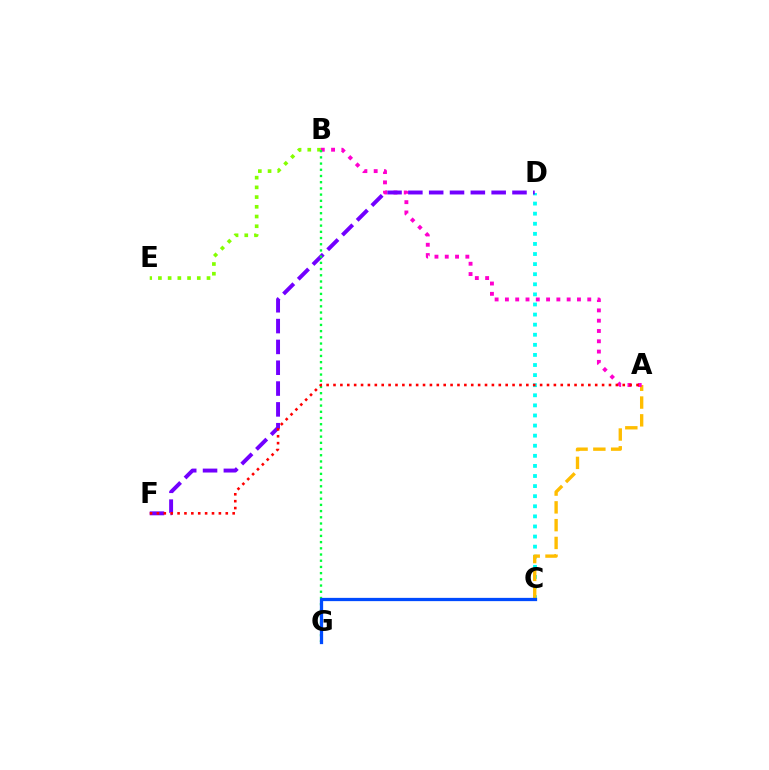{('C', 'D'): [{'color': '#00fff6', 'line_style': 'dotted', 'thickness': 2.74}], ('B', 'E'): [{'color': '#84ff00', 'line_style': 'dotted', 'thickness': 2.64}], ('A', 'C'): [{'color': '#ffbd00', 'line_style': 'dashed', 'thickness': 2.42}], ('A', 'B'): [{'color': '#ff00cf', 'line_style': 'dotted', 'thickness': 2.8}], ('D', 'F'): [{'color': '#7200ff', 'line_style': 'dashed', 'thickness': 2.83}], ('B', 'G'): [{'color': '#00ff39', 'line_style': 'dotted', 'thickness': 1.69}], ('C', 'G'): [{'color': '#004bff', 'line_style': 'solid', 'thickness': 2.35}], ('A', 'F'): [{'color': '#ff0000', 'line_style': 'dotted', 'thickness': 1.87}]}